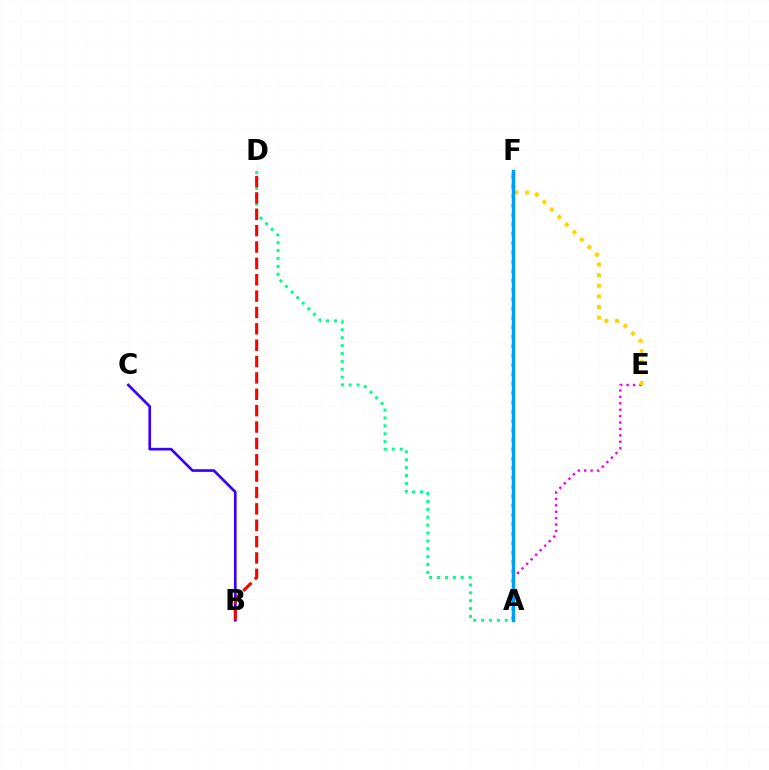{('B', 'C'): [{'color': '#3700ff', 'line_style': 'solid', 'thickness': 1.92}], ('A', 'E'): [{'color': '#ff00ed', 'line_style': 'dotted', 'thickness': 1.74}], ('A', 'D'): [{'color': '#00ff86', 'line_style': 'dotted', 'thickness': 2.14}], ('B', 'D'): [{'color': '#ff0000', 'line_style': 'dashed', 'thickness': 2.22}], ('E', 'F'): [{'color': '#ffd500', 'line_style': 'dotted', 'thickness': 2.89}], ('A', 'F'): [{'color': '#4fff00', 'line_style': 'dotted', 'thickness': 2.55}, {'color': '#009eff', 'line_style': 'solid', 'thickness': 2.48}]}